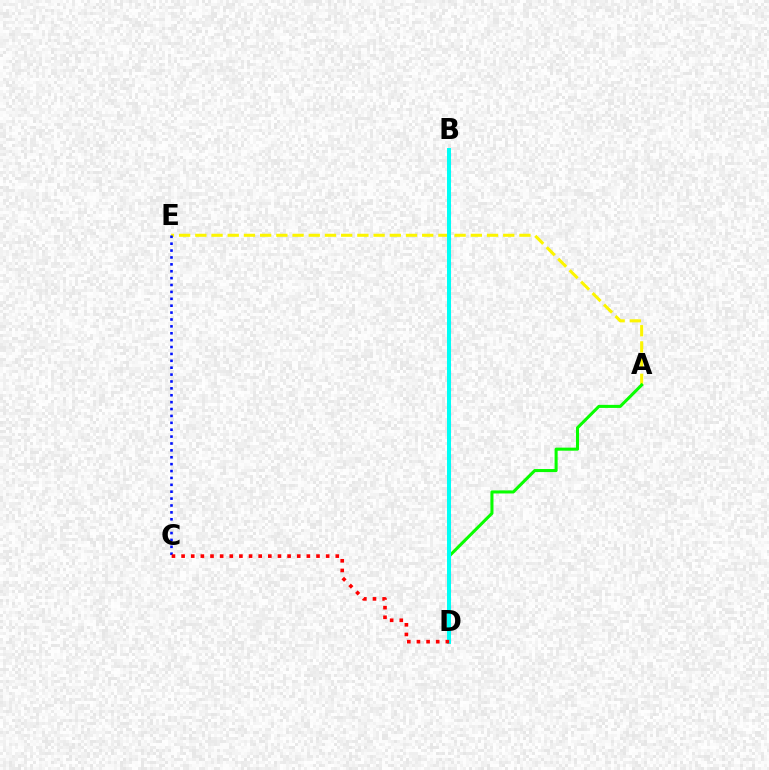{('A', 'E'): [{'color': '#fcf500', 'line_style': 'dashed', 'thickness': 2.2}], ('B', 'D'): [{'color': '#ee00ff', 'line_style': 'dotted', 'thickness': 2.28}, {'color': '#00fff6', 'line_style': 'solid', 'thickness': 2.87}], ('A', 'D'): [{'color': '#08ff00', 'line_style': 'solid', 'thickness': 2.2}], ('C', 'E'): [{'color': '#0010ff', 'line_style': 'dotted', 'thickness': 1.87}], ('C', 'D'): [{'color': '#ff0000', 'line_style': 'dotted', 'thickness': 2.62}]}